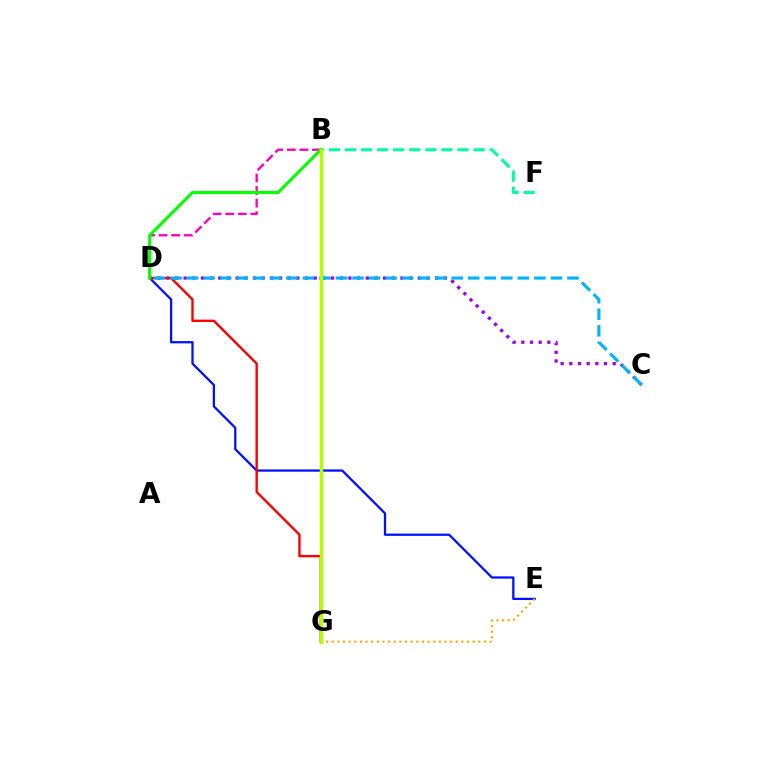{('D', 'E'): [{'color': '#0010ff', 'line_style': 'solid', 'thickness': 1.63}], ('C', 'D'): [{'color': '#9b00ff', 'line_style': 'dotted', 'thickness': 2.36}, {'color': '#00b5ff', 'line_style': 'dashed', 'thickness': 2.25}], ('D', 'G'): [{'color': '#ff0000', 'line_style': 'solid', 'thickness': 1.72}], ('E', 'G'): [{'color': '#ffa500', 'line_style': 'dotted', 'thickness': 1.53}], ('B', 'F'): [{'color': '#00ff9d', 'line_style': 'dashed', 'thickness': 2.18}], ('B', 'D'): [{'color': '#ff00bd', 'line_style': 'dashed', 'thickness': 1.71}, {'color': '#08ff00', 'line_style': 'solid', 'thickness': 2.23}], ('B', 'G'): [{'color': '#b3ff00', 'line_style': 'solid', 'thickness': 2.51}]}